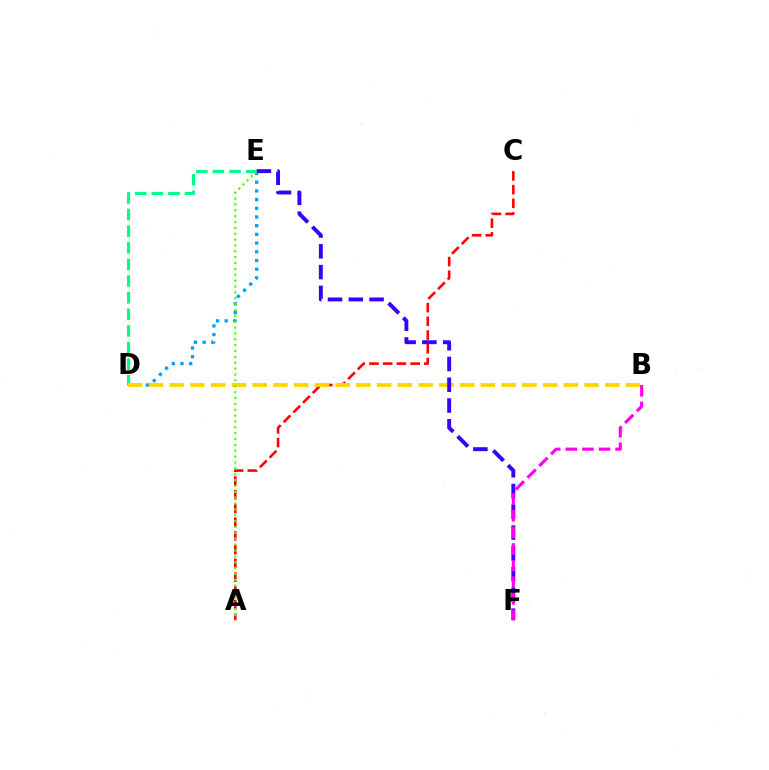{('A', 'C'): [{'color': '#ff0000', 'line_style': 'dashed', 'thickness': 1.87}], ('D', 'E'): [{'color': '#009eff', 'line_style': 'dotted', 'thickness': 2.36}, {'color': '#00ff86', 'line_style': 'dashed', 'thickness': 2.26}], ('B', 'D'): [{'color': '#ffd500', 'line_style': 'dashed', 'thickness': 2.82}], ('E', 'F'): [{'color': '#3700ff', 'line_style': 'dashed', 'thickness': 2.82}], ('A', 'E'): [{'color': '#4fff00', 'line_style': 'dotted', 'thickness': 1.59}], ('B', 'F'): [{'color': '#ff00ed', 'line_style': 'dashed', 'thickness': 2.25}]}